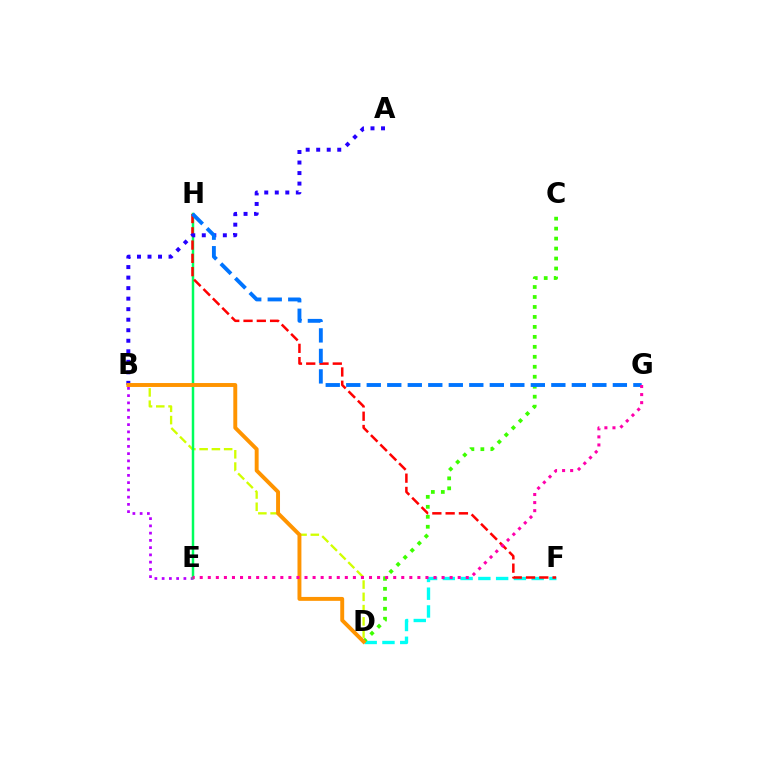{('B', 'E'): [{'color': '#b900ff', 'line_style': 'dotted', 'thickness': 1.97}], ('D', 'F'): [{'color': '#00fff6', 'line_style': 'dashed', 'thickness': 2.41}], ('B', 'D'): [{'color': '#d1ff00', 'line_style': 'dashed', 'thickness': 1.67}, {'color': '#ff9400', 'line_style': 'solid', 'thickness': 2.82}], ('C', 'D'): [{'color': '#3dff00', 'line_style': 'dotted', 'thickness': 2.71}], ('E', 'H'): [{'color': '#00ff5c', 'line_style': 'solid', 'thickness': 1.79}], ('F', 'H'): [{'color': '#ff0000', 'line_style': 'dashed', 'thickness': 1.8}], ('A', 'B'): [{'color': '#2500ff', 'line_style': 'dotted', 'thickness': 2.86}], ('G', 'H'): [{'color': '#0074ff', 'line_style': 'dashed', 'thickness': 2.79}], ('E', 'G'): [{'color': '#ff00ac', 'line_style': 'dotted', 'thickness': 2.19}]}